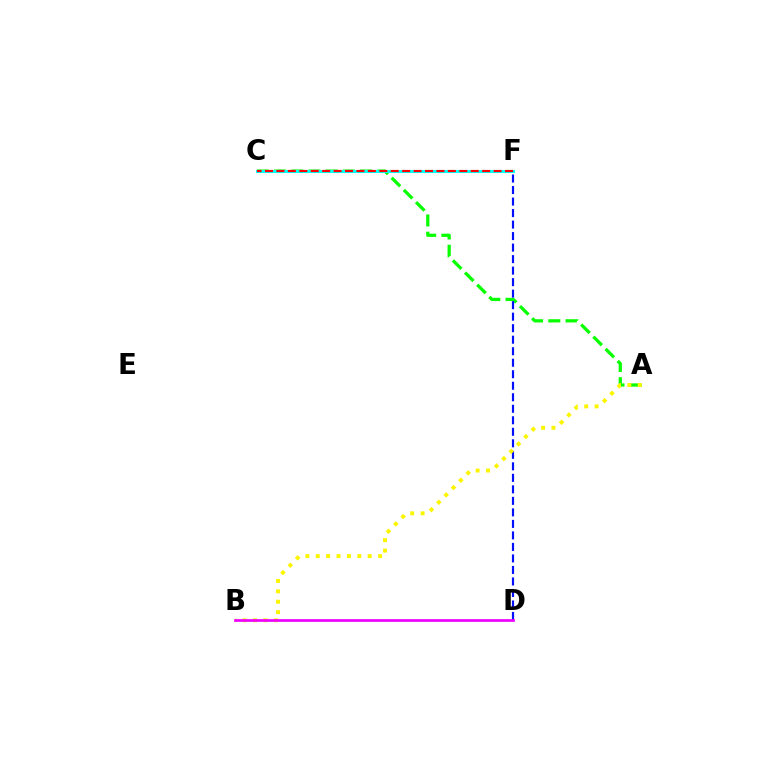{('A', 'C'): [{'color': '#08ff00', 'line_style': 'dashed', 'thickness': 2.34}], ('C', 'F'): [{'color': '#00fff6', 'line_style': 'solid', 'thickness': 2.2}, {'color': '#ff0000', 'line_style': 'dashed', 'thickness': 1.55}], ('D', 'F'): [{'color': '#0010ff', 'line_style': 'dashed', 'thickness': 1.56}], ('A', 'B'): [{'color': '#fcf500', 'line_style': 'dotted', 'thickness': 2.82}], ('B', 'D'): [{'color': '#ee00ff', 'line_style': 'solid', 'thickness': 1.94}]}